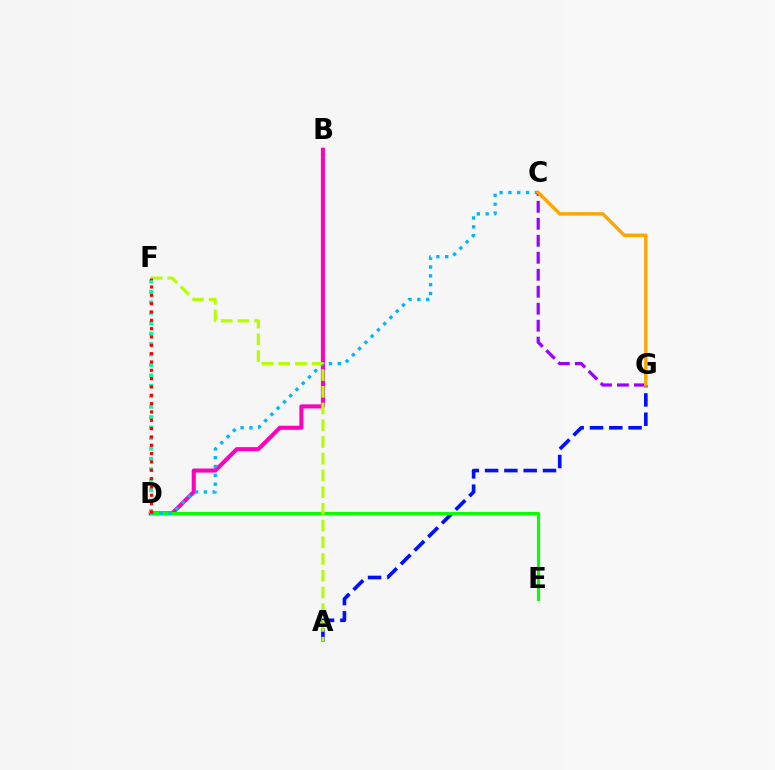{('B', 'D'): [{'color': '#ff00bd', 'line_style': 'solid', 'thickness': 2.93}], ('A', 'G'): [{'color': '#0010ff', 'line_style': 'dashed', 'thickness': 2.62}], ('D', 'E'): [{'color': '#08ff00', 'line_style': 'solid', 'thickness': 2.28}], ('D', 'F'): [{'color': '#00ff9d', 'line_style': 'dotted', 'thickness': 2.83}, {'color': '#ff0000', 'line_style': 'dotted', 'thickness': 2.26}], ('C', 'D'): [{'color': '#00b5ff', 'line_style': 'dotted', 'thickness': 2.4}], ('C', 'G'): [{'color': '#9b00ff', 'line_style': 'dashed', 'thickness': 2.31}, {'color': '#ffa500', 'line_style': 'solid', 'thickness': 2.45}], ('A', 'F'): [{'color': '#b3ff00', 'line_style': 'dashed', 'thickness': 2.27}]}